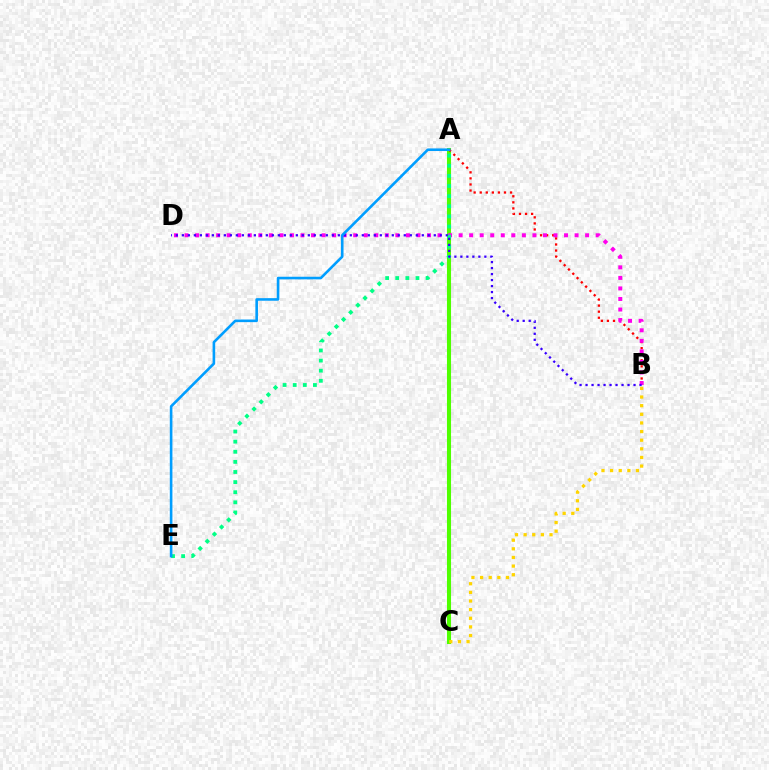{('A', 'C'): [{'color': '#4fff00', 'line_style': 'solid', 'thickness': 2.93}], ('A', 'B'): [{'color': '#ff0000', 'line_style': 'dotted', 'thickness': 1.65}], ('B', 'D'): [{'color': '#ff00ed', 'line_style': 'dotted', 'thickness': 2.86}, {'color': '#3700ff', 'line_style': 'dotted', 'thickness': 1.63}], ('A', 'E'): [{'color': '#00ff86', 'line_style': 'dotted', 'thickness': 2.75}, {'color': '#009eff', 'line_style': 'solid', 'thickness': 1.87}], ('B', 'C'): [{'color': '#ffd500', 'line_style': 'dotted', 'thickness': 2.35}]}